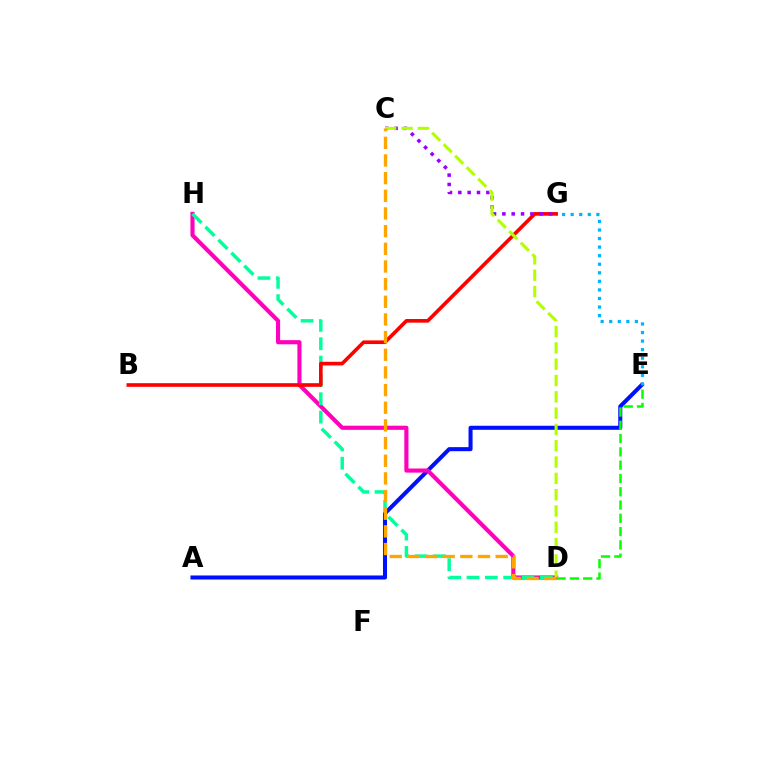{('A', 'E'): [{'color': '#0010ff', 'line_style': 'solid', 'thickness': 2.91}], ('E', 'G'): [{'color': '#00b5ff', 'line_style': 'dotted', 'thickness': 2.33}], ('D', 'H'): [{'color': '#ff00bd', 'line_style': 'solid', 'thickness': 2.97}, {'color': '#00ff9d', 'line_style': 'dashed', 'thickness': 2.49}], ('D', 'E'): [{'color': '#08ff00', 'line_style': 'dashed', 'thickness': 1.8}], ('B', 'G'): [{'color': '#ff0000', 'line_style': 'solid', 'thickness': 2.62}], ('C', 'G'): [{'color': '#9b00ff', 'line_style': 'dotted', 'thickness': 2.54}], ('C', 'D'): [{'color': '#b3ff00', 'line_style': 'dashed', 'thickness': 2.22}, {'color': '#ffa500', 'line_style': 'dashed', 'thickness': 2.4}]}